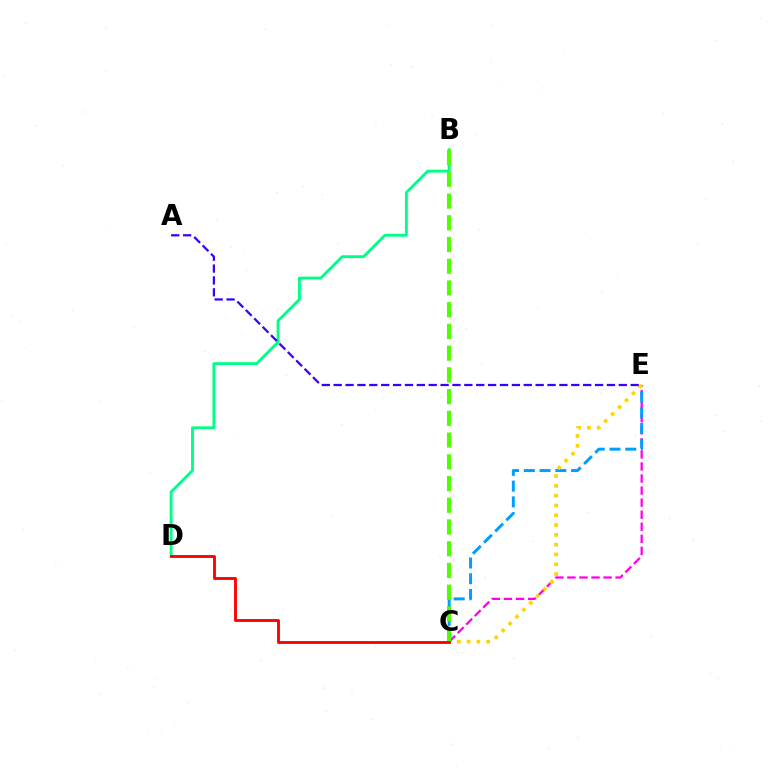{('C', 'E'): [{'color': '#ff00ed', 'line_style': 'dashed', 'thickness': 1.64}, {'color': '#009eff', 'line_style': 'dashed', 'thickness': 2.14}, {'color': '#ffd500', 'line_style': 'dotted', 'thickness': 2.66}], ('B', 'D'): [{'color': '#00ff86', 'line_style': 'solid', 'thickness': 2.07}], ('B', 'C'): [{'color': '#4fff00', 'line_style': 'dashed', 'thickness': 2.95}], ('A', 'E'): [{'color': '#3700ff', 'line_style': 'dashed', 'thickness': 1.61}], ('C', 'D'): [{'color': '#ff0000', 'line_style': 'solid', 'thickness': 2.06}]}